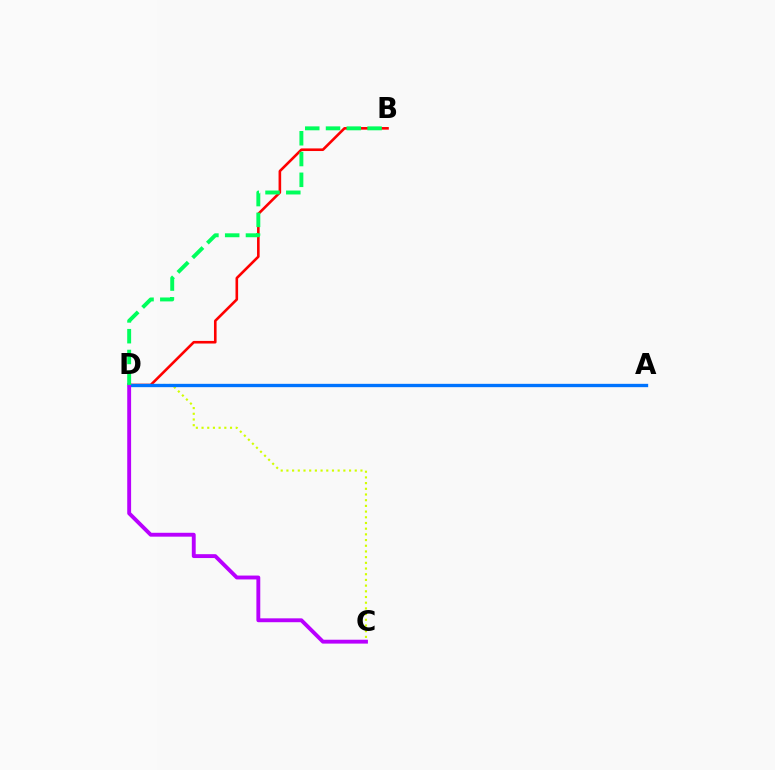{('B', 'D'): [{'color': '#ff0000', 'line_style': 'solid', 'thickness': 1.88}, {'color': '#00ff5c', 'line_style': 'dashed', 'thickness': 2.82}], ('C', 'D'): [{'color': '#d1ff00', 'line_style': 'dotted', 'thickness': 1.55}, {'color': '#b900ff', 'line_style': 'solid', 'thickness': 2.79}], ('A', 'D'): [{'color': '#0074ff', 'line_style': 'solid', 'thickness': 2.4}]}